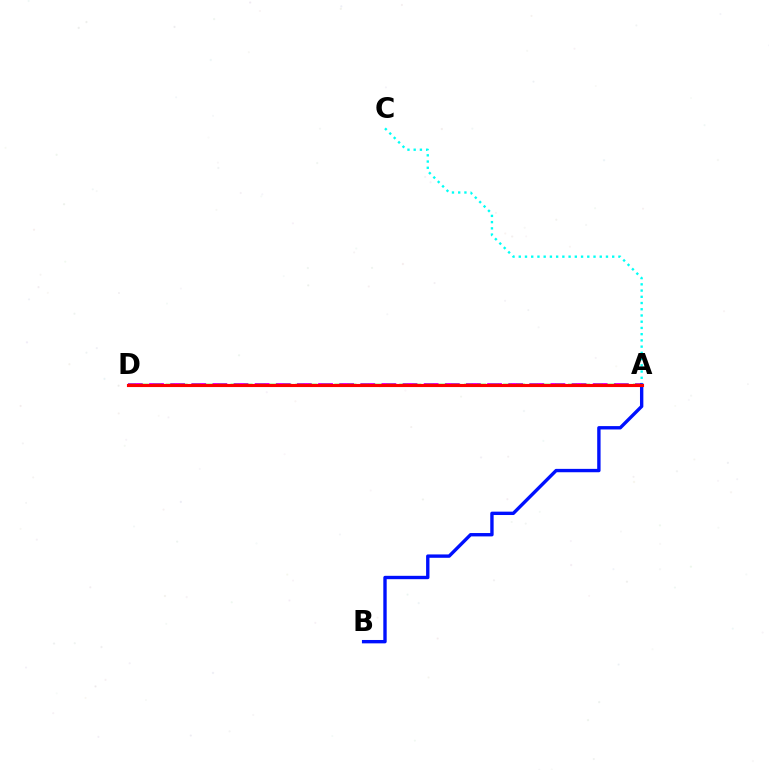{('A', 'C'): [{'color': '#00fff6', 'line_style': 'dotted', 'thickness': 1.69}], ('A', 'D'): [{'color': '#ee00ff', 'line_style': 'dashed', 'thickness': 2.87}, {'color': '#08ff00', 'line_style': 'dashed', 'thickness': 1.76}, {'color': '#fcf500', 'line_style': 'dotted', 'thickness': 2.15}, {'color': '#ff0000', 'line_style': 'solid', 'thickness': 2.25}], ('A', 'B'): [{'color': '#0010ff', 'line_style': 'solid', 'thickness': 2.43}]}